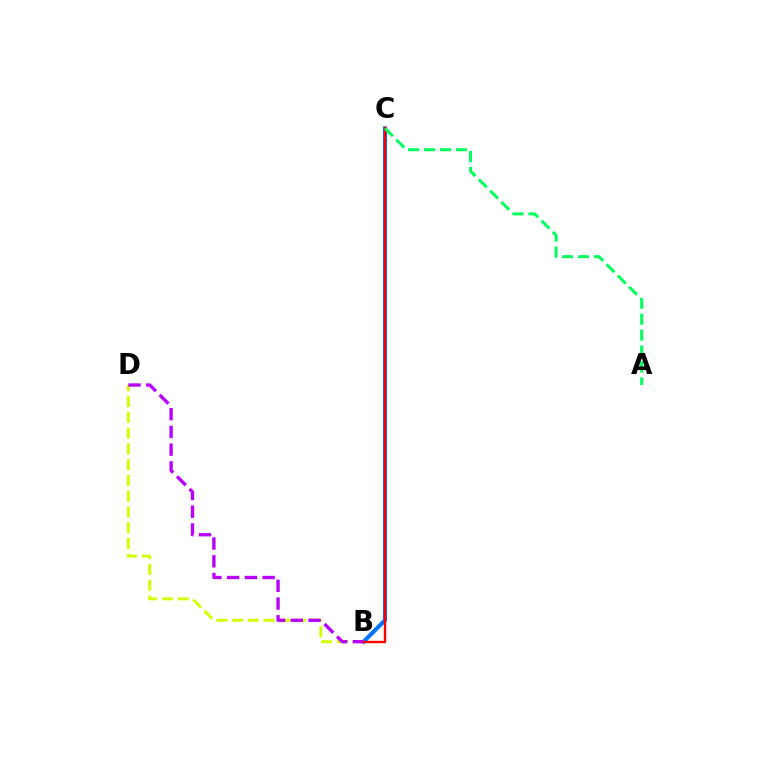{('B', 'C'): [{'color': '#0074ff', 'line_style': 'solid', 'thickness': 2.94}, {'color': '#ff0000', 'line_style': 'solid', 'thickness': 1.71}], ('B', 'D'): [{'color': '#d1ff00', 'line_style': 'dashed', 'thickness': 2.14}, {'color': '#b900ff', 'line_style': 'dashed', 'thickness': 2.41}], ('A', 'C'): [{'color': '#00ff5c', 'line_style': 'dashed', 'thickness': 2.17}]}